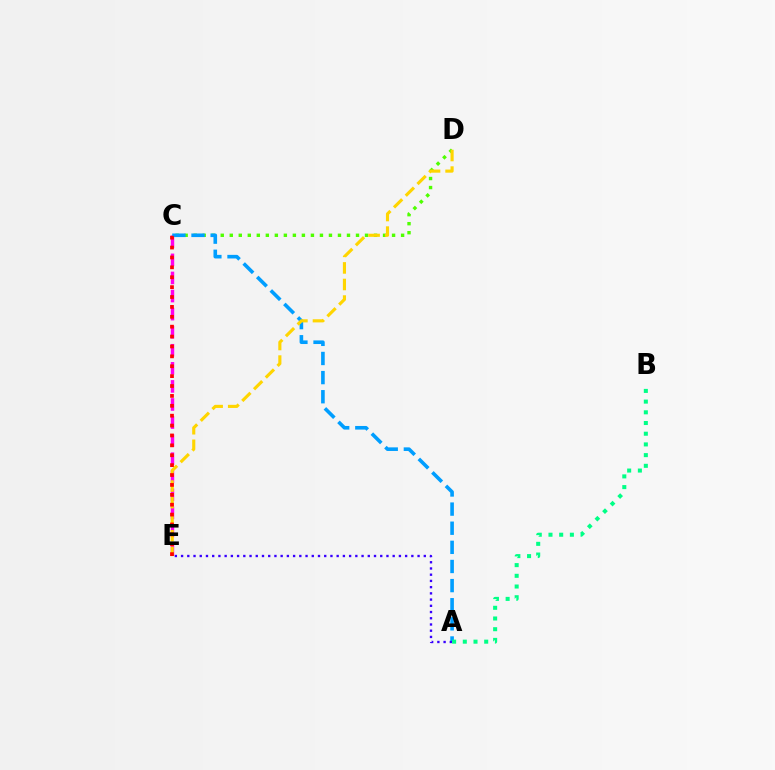{('C', 'E'): [{'color': '#ff00ed', 'line_style': 'dashed', 'thickness': 2.46}, {'color': '#ff0000', 'line_style': 'dotted', 'thickness': 2.69}], ('C', 'D'): [{'color': '#4fff00', 'line_style': 'dotted', 'thickness': 2.45}], ('A', 'C'): [{'color': '#009eff', 'line_style': 'dashed', 'thickness': 2.6}], ('A', 'B'): [{'color': '#00ff86', 'line_style': 'dotted', 'thickness': 2.91}], ('D', 'E'): [{'color': '#ffd500', 'line_style': 'dashed', 'thickness': 2.25}], ('A', 'E'): [{'color': '#3700ff', 'line_style': 'dotted', 'thickness': 1.69}]}